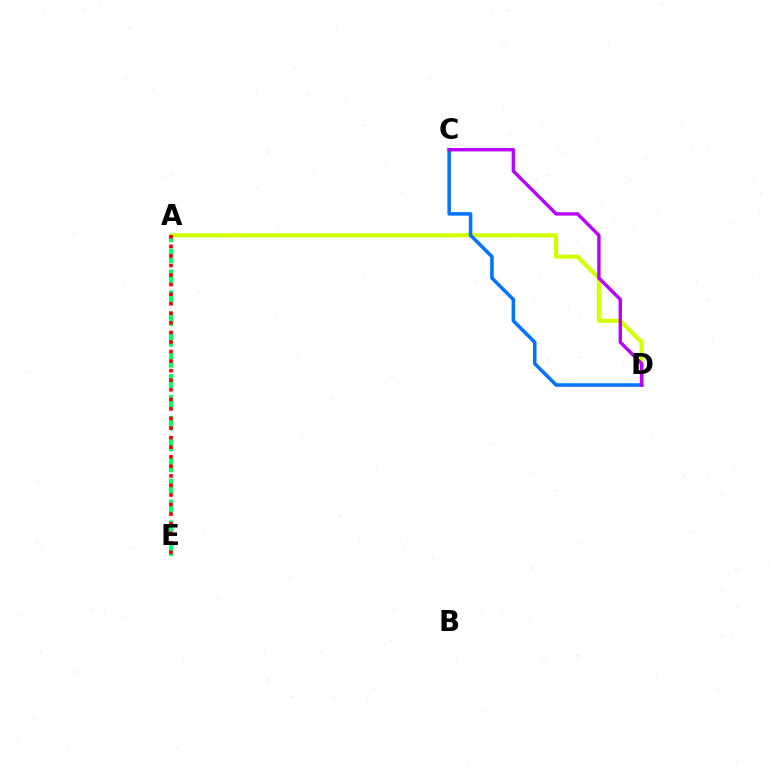{('A', 'D'): [{'color': '#d1ff00', 'line_style': 'solid', 'thickness': 2.95}], ('C', 'D'): [{'color': '#0074ff', 'line_style': 'solid', 'thickness': 2.54}, {'color': '#b900ff', 'line_style': 'solid', 'thickness': 2.44}], ('A', 'E'): [{'color': '#00ff5c', 'line_style': 'dashed', 'thickness': 2.84}, {'color': '#ff0000', 'line_style': 'dotted', 'thickness': 2.6}]}